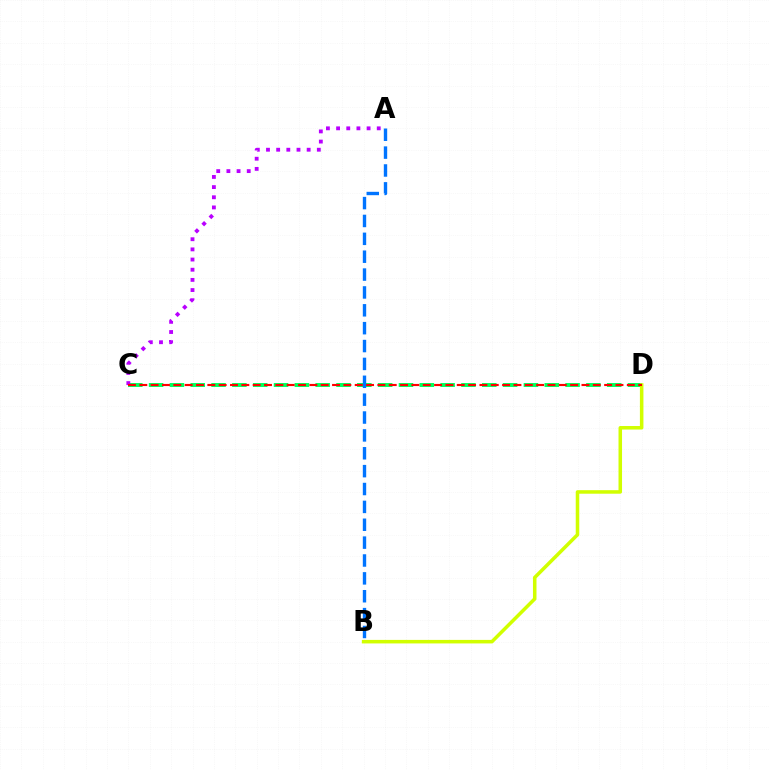{('C', 'D'): [{'color': '#00ff5c', 'line_style': 'dashed', 'thickness': 2.83}, {'color': '#ff0000', 'line_style': 'dashed', 'thickness': 1.54}], ('A', 'C'): [{'color': '#b900ff', 'line_style': 'dotted', 'thickness': 2.76}], ('A', 'B'): [{'color': '#0074ff', 'line_style': 'dashed', 'thickness': 2.43}], ('B', 'D'): [{'color': '#d1ff00', 'line_style': 'solid', 'thickness': 2.54}]}